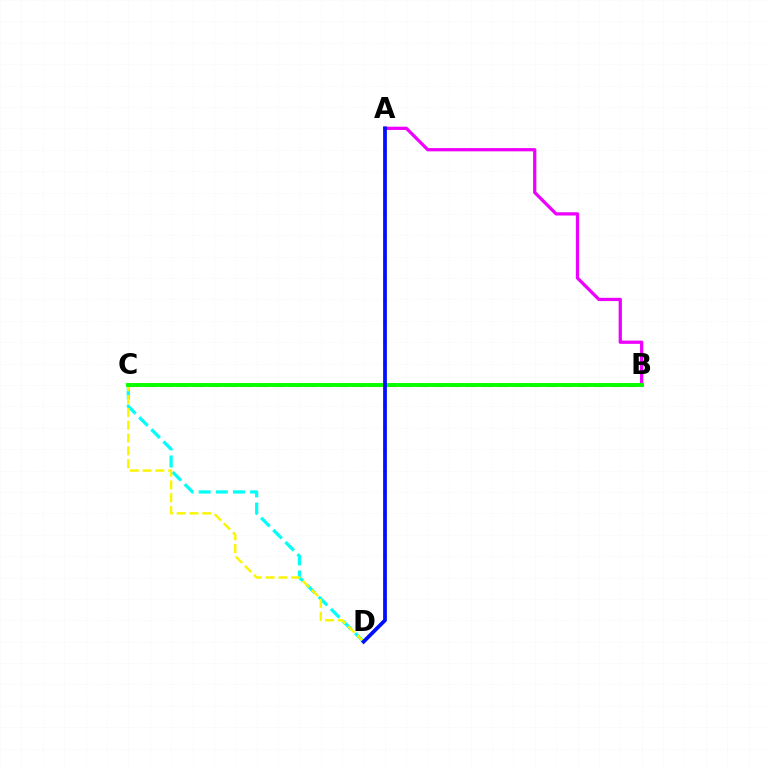{('B', 'C'): [{'color': '#ff0000', 'line_style': 'dashed', 'thickness': 2.18}, {'color': '#08ff00', 'line_style': 'solid', 'thickness': 2.83}], ('C', 'D'): [{'color': '#00fff6', 'line_style': 'dashed', 'thickness': 2.33}, {'color': '#fcf500', 'line_style': 'dashed', 'thickness': 1.74}], ('A', 'B'): [{'color': '#ee00ff', 'line_style': 'solid', 'thickness': 2.34}], ('A', 'D'): [{'color': '#0010ff', 'line_style': 'solid', 'thickness': 2.71}]}